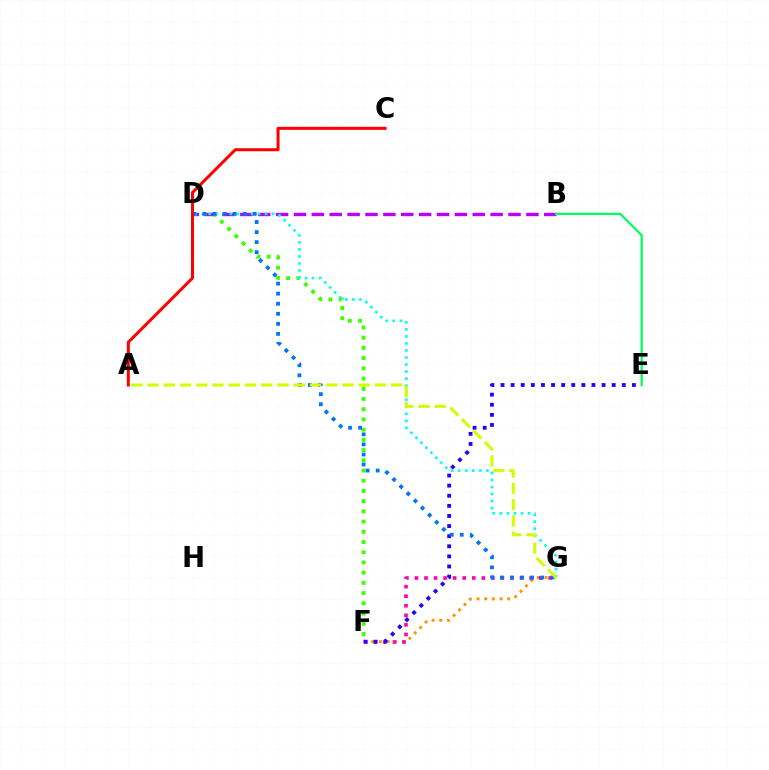{('B', 'D'): [{'color': '#b900ff', 'line_style': 'dashed', 'thickness': 2.43}], ('F', 'G'): [{'color': '#ff9400', 'line_style': 'dotted', 'thickness': 2.09}, {'color': '#ff00ac', 'line_style': 'dotted', 'thickness': 2.6}], ('D', 'F'): [{'color': '#3dff00', 'line_style': 'dotted', 'thickness': 2.78}], ('E', 'F'): [{'color': '#2500ff', 'line_style': 'dotted', 'thickness': 2.75}], ('D', 'G'): [{'color': '#00fff6', 'line_style': 'dotted', 'thickness': 1.91}, {'color': '#0074ff', 'line_style': 'dotted', 'thickness': 2.73}], ('A', 'G'): [{'color': '#d1ff00', 'line_style': 'dashed', 'thickness': 2.21}], ('B', 'E'): [{'color': '#00ff5c', 'line_style': 'solid', 'thickness': 1.6}], ('A', 'C'): [{'color': '#ff0000', 'line_style': 'solid', 'thickness': 2.17}]}